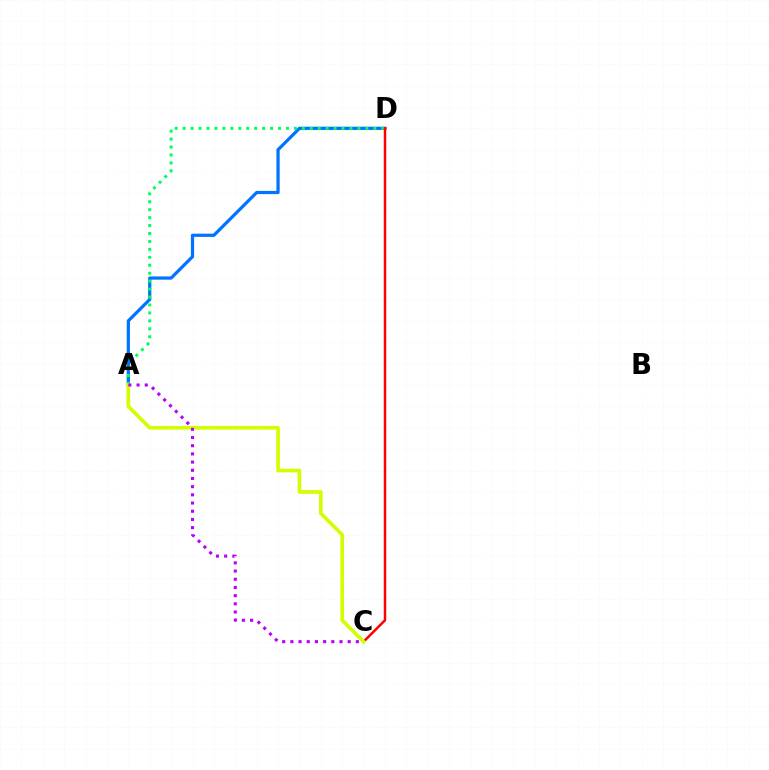{('A', 'D'): [{'color': '#0074ff', 'line_style': 'solid', 'thickness': 2.32}, {'color': '#00ff5c', 'line_style': 'dotted', 'thickness': 2.16}], ('C', 'D'): [{'color': '#ff0000', 'line_style': 'solid', 'thickness': 1.79}], ('A', 'C'): [{'color': '#d1ff00', 'line_style': 'solid', 'thickness': 2.64}, {'color': '#b900ff', 'line_style': 'dotted', 'thickness': 2.23}]}